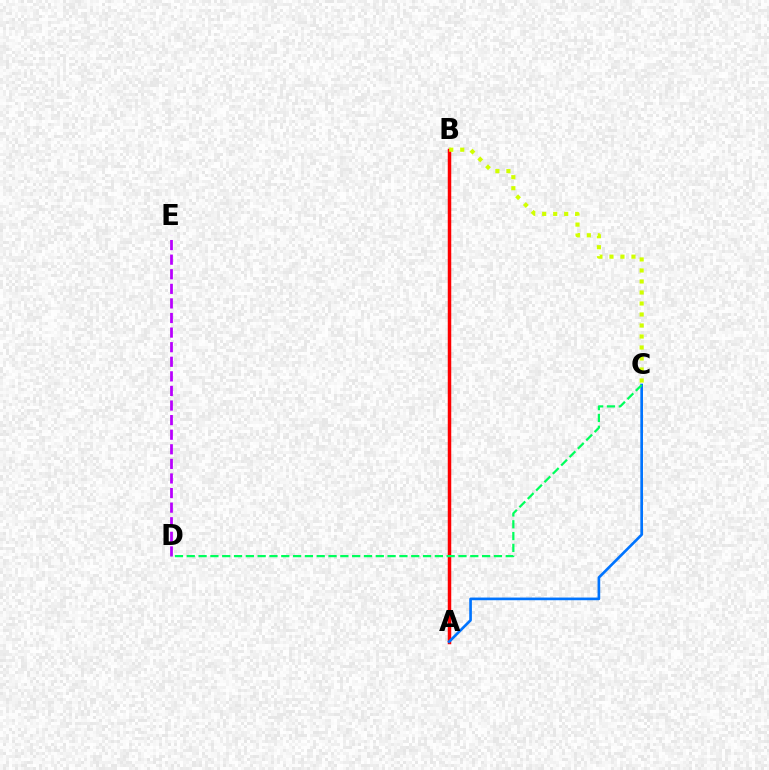{('A', 'B'): [{'color': '#ff0000', 'line_style': 'solid', 'thickness': 2.51}], ('A', 'C'): [{'color': '#0074ff', 'line_style': 'solid', 'thickness': 1.92}], ('D', 'E'): [{'color': '#b900ff', 'line_style': 'dashed', 'thickness': 1.98}], ('C', 'D'): [{'color': '#00ff5c', 'line_style': 'dashed', 'thickness': 1.6}], ('B', 'C'): [{'color': '#d1ff00', 'line_style': 'dotted', 'thickness': 2.99}]}